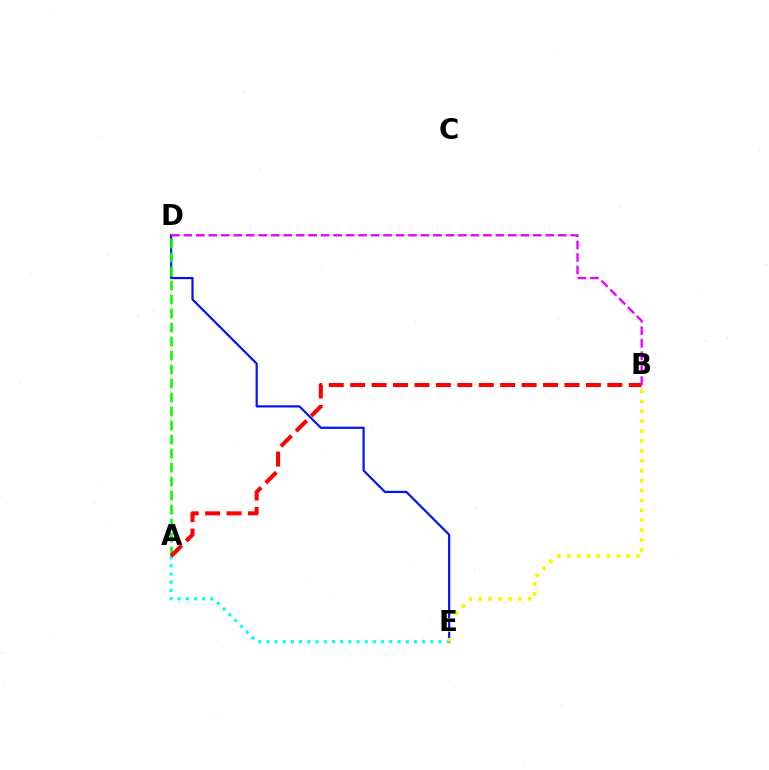{('D', 'E'): [{'color': '#0010ff', 'line_style': 'solid', 'thickness': 1.57}], ('A', 'D'): [{'color': '#08ff00', 'line_style': 'dashed', 'thickness': 1.9}], ('A', 'E'): [{'color': '#00fff6', 'line_style': 'dotted', 'thickness': 2.23}], ('B', 'E'): [{'color': '#fcf500', 'line_style': 'dotted', 'thickness': 2.69}], ('A', 'B'): [{'color': '#ff0000', 'line_style': 'dashed', 'thickness': 2.91}], ('B', 'D'): [{'color': '#ee00ff', 'line_style': 'dashed', 'thickness': 1.7}]}